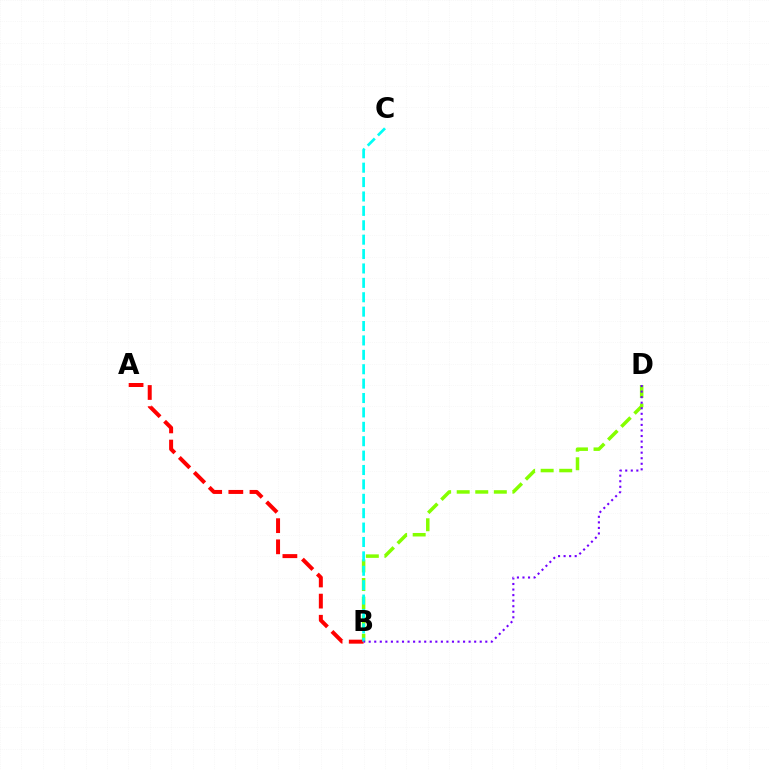{('B', 'D'): [{'color': '#84ff00', 'line_style': 'dashed', 'thickness': 2.52}, {'color': '#7200ff', 'line_style': 'dotted', 'thickness': 1.51}], ('A', 'B'): [{'color': '#ff0000', 'line_style': 'dashed', 'thickness': 2.87}], ('B', 'C'): [{'color': '#00fff6', 'line_style': 'dashed', 'thickness': 1.96}]}